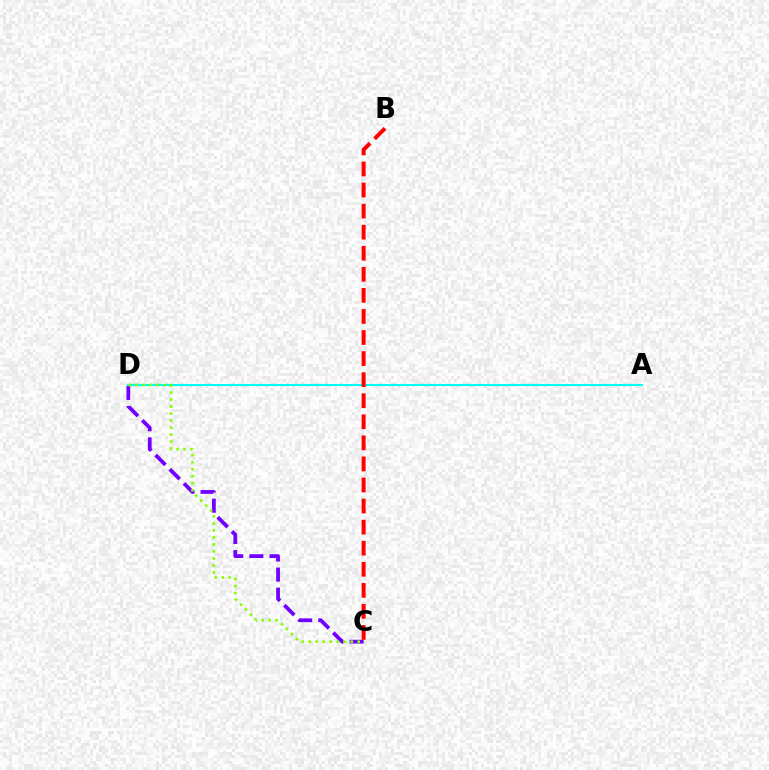{('C', 'D'): [{'color': '#7200ff', 'line_style': 'dashed', 'thickness': 2.73}, {'color': '#84ff00', 'line_style': 'dotted', 'thickness': 1.9}], ('A', 'D'): [{'color': '#00fff6', 'line_style': 'solid', 'thickness': 1.51}], ('B', 'C'): [{'color': '#ff0000', 'line_style': 'dashed', 'thickness': 2.86}]}